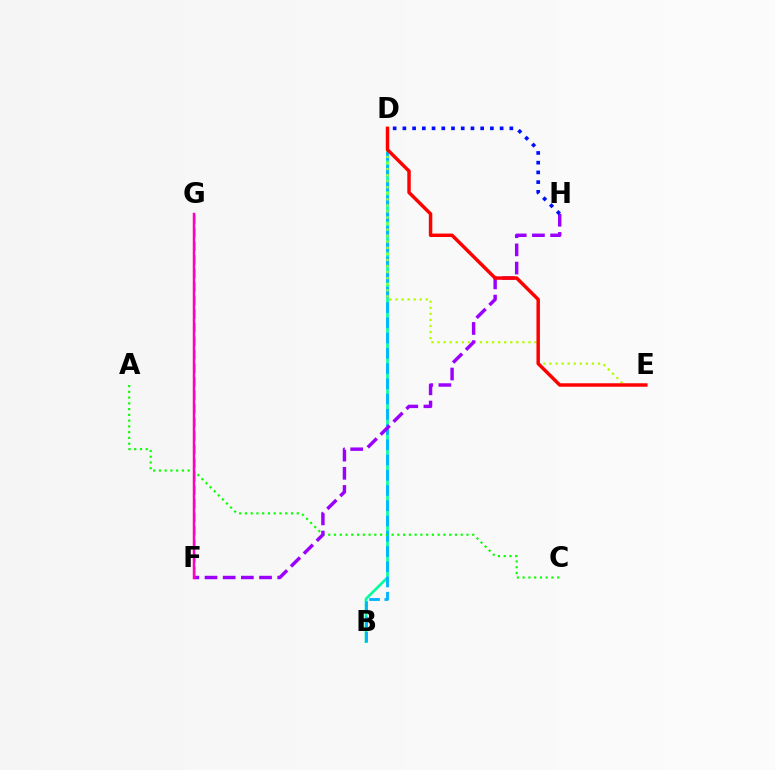{('F', 'G'): [{'color': '#ffa500', 'line_style': 'dashed', 'thickness': 1.84}, {'color': '#ff00bd', 'line_style': 'solid', 'thickness': 1.78}], ('B', 'D'): [{'color': '#00ff9d', 'line_style': 'solid', 'thickness': 1.91}, {'color': '#00b5ff', 'line_style': 'dashed', 'thickness': 2.07}], ('A', 'C'): [{'color': '#08ff00', 'line_style': 'dotted', 'thickness': 1.56}], ('D', 'E'): [{'color': '#b3ff00', 'line_style': 'dotted', 'thickness': 1.65}, {'color': '#ff0000', 'line_style': 'solid', 'thickness': 2.49}], ('F', 'H'): [{'color': '#9b00ff', 'line_style': 'dashed', 'thickness': 2.47}], ('D', 'H'): [{'color': '#0010ff', 'line_style': 'dotted', 'thickness': 2.64}]}